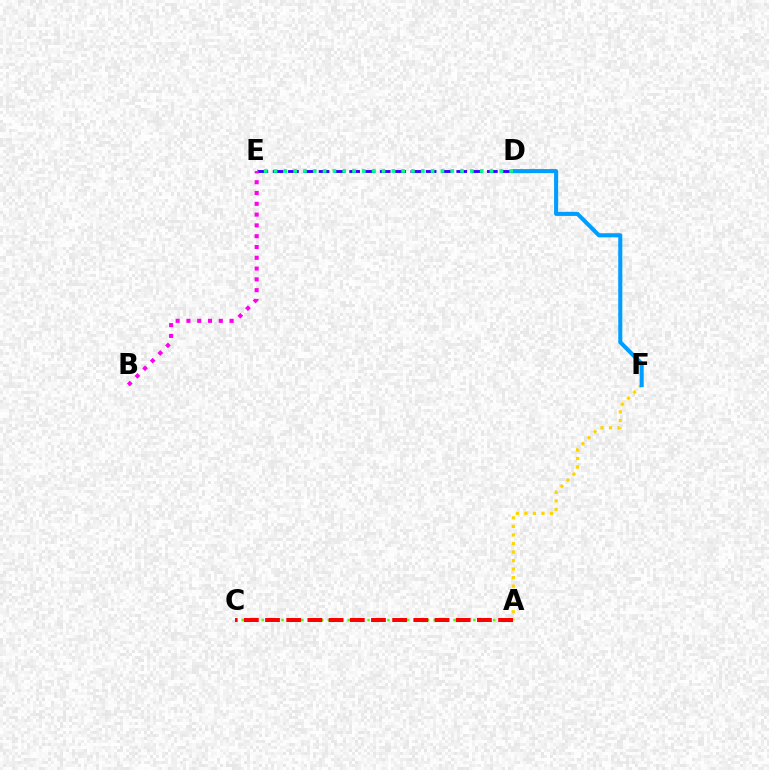{('A', 'C'): [{'color': '#4fff00', 'line_style': 'dotted', 'thickness': 1.8}, {'color': '#ff0000', 'line_style': 'dashed', 'thickness': 2.88}], ('D', 'E'): [{'color': '#3700ff', 'line_style': 'dashed', 'thickness': 2.08}, {'color': '#00ff86', 'line_style': 'dotted', 'thickness': 2.67}], ('A', 'F'): [{'color': '#ffd500', 'line_style': 'dotted', 'thickness': 2.32}], ('D', 'F'): [{'color': '#009eff', 'line_style': 'solid', 'thickness': 2.93}], ('B', 'E'): [{'color': '#ff00ed', 'line_style': 'dotted', 'thickness': 2.93}]}